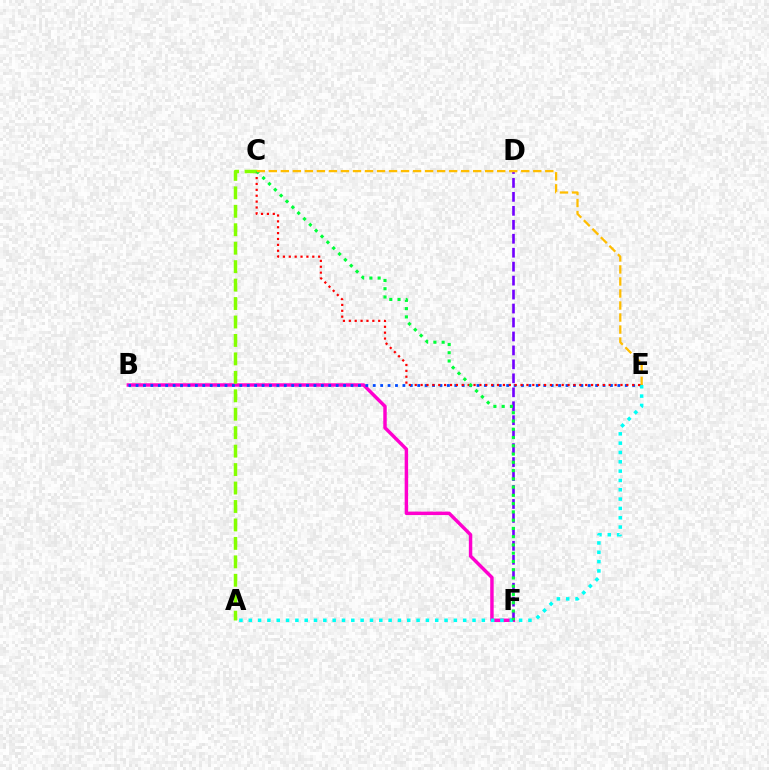{('B', 'F'): [{'color': '#ff00cf', 'line_style': 'solid', 'thickness': 2.48}], ('B', 'E'): [{'color': '#004bff', 'line_style': 'dotted', 'thickness': 2.01}], ('A', 'E'): [{'color': '#00fff6', 'line_style': 'dotted', 'thickness': 2.53}], ('C', 'E'): [{'color': '#ff0000', 'line_style': 'dotted', 'thickness': 1.6}, {'color': '#ffbd00', 'line_style': 'dashed', 'thickness': 1.63}], ('A', 'C'): [{'color': '#84ff00', 'line_style': 'dashed', 'thickness': 2.51}], ('D', 'F'): [{'color': '#7200ff', 'line_style': 'dashed', 'thickness': 1.9}], ('C', 'F'): [{'color': '#00ff39', 'line_style': 'dotted', 'thickness': 2.24}]}